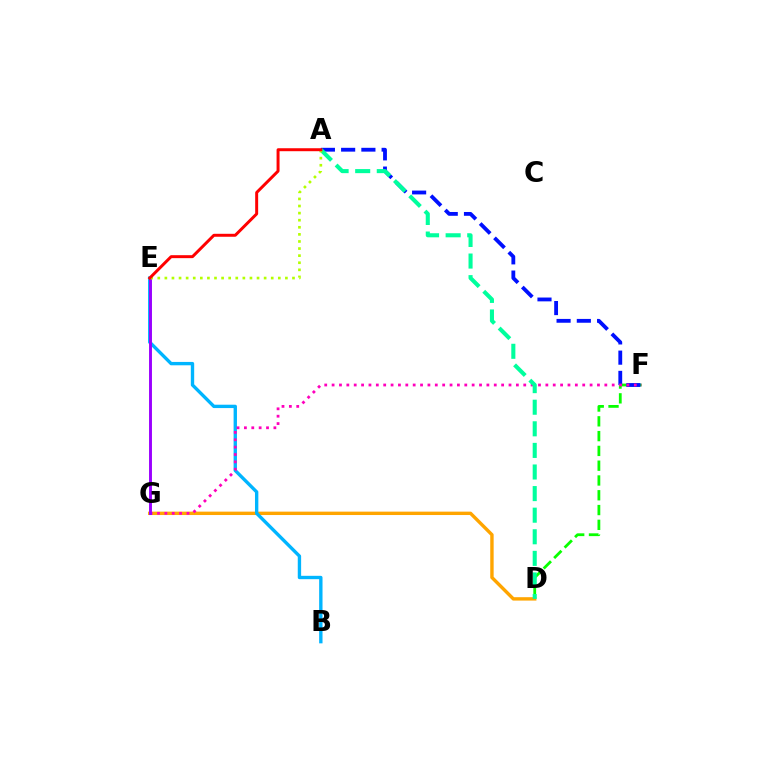{('D', 'G'): [{'color': '#ffa500', 'line_style': 'solid', 'thickness': 2.45}], ('B', 'E'): [{'color': '#00b5ff', 'line_style': 'solid', 'thickness': 2.42}], ('D', 'F'): [{'color': '#08ff00', 'line_style': 'dashed', 'thickness': 2.01}], ('A', 'F'): [{'color': '#0010ff', 'line_style': 'dashed', 'thickness': 2.75}], ('F', 'G'): [{'color': '#ff00bd', 'line_style': 'dotted', 'thickness': 2.0}], ('E', 'G'): [{'color': '#9b00ff', 'line_style': 'solid', 'thickness': 2.1}], ('A', 'D'): [{'color': '#00ff9d', 'line_style': 'dashed', 'thickness': 2.93}], ('A', 'E'): [{'color': '#b3ff00', 'line_style': 'dotted', 'thickness': 1.93}, {'color': '#ff0000', 'line_style': 'solid', 'thickness': 2.14}]}